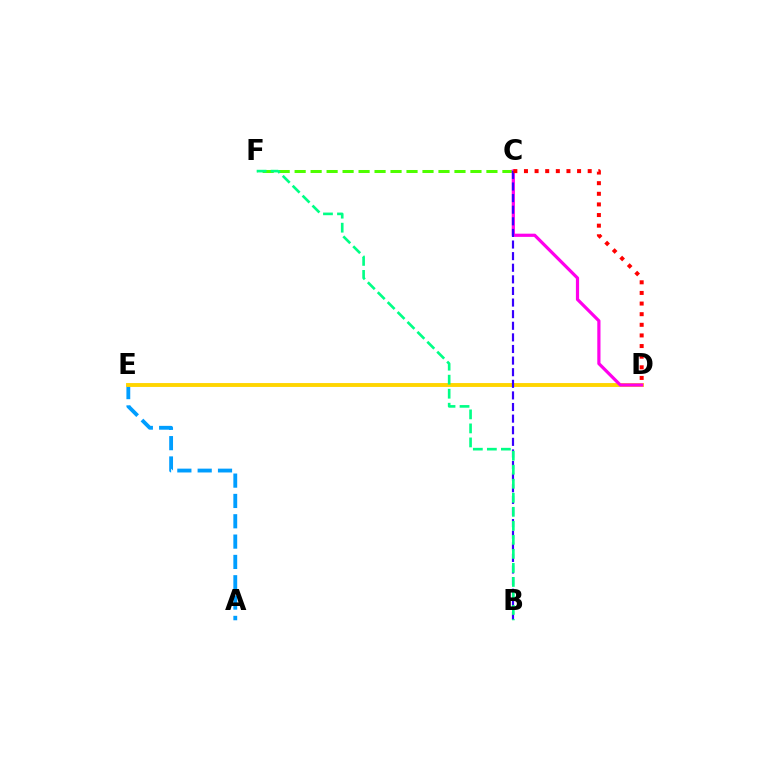{('A', 'E'): [{'color': '#009eff', 'line_style': 'dashed', 'thickness': 2.76}], ('C', 'F'): [{'color': '#4fff00', 'line_style': 'dashed', 'thickness': 2.17}], ('D', 'E'): [{'color': '#ffd500', 'line_style': 'solid', 'thickness': 2.8}], ('C', 'D'): [{'color': '#ff00ed', 'line_style': 'solid', 'thickness': 2.3}, {'color': '#ff0000', 'line_style': 'dotted', 'thickness': 2.89}], ('B', 'C'): [{'color': '#3700ff', 'line_style': 'dashed', 'thickness': 1.58}], ('B', 'F'): [{'color': '#00ff86', 'line_style': 'dashed', 'thickness': 1.9}]}